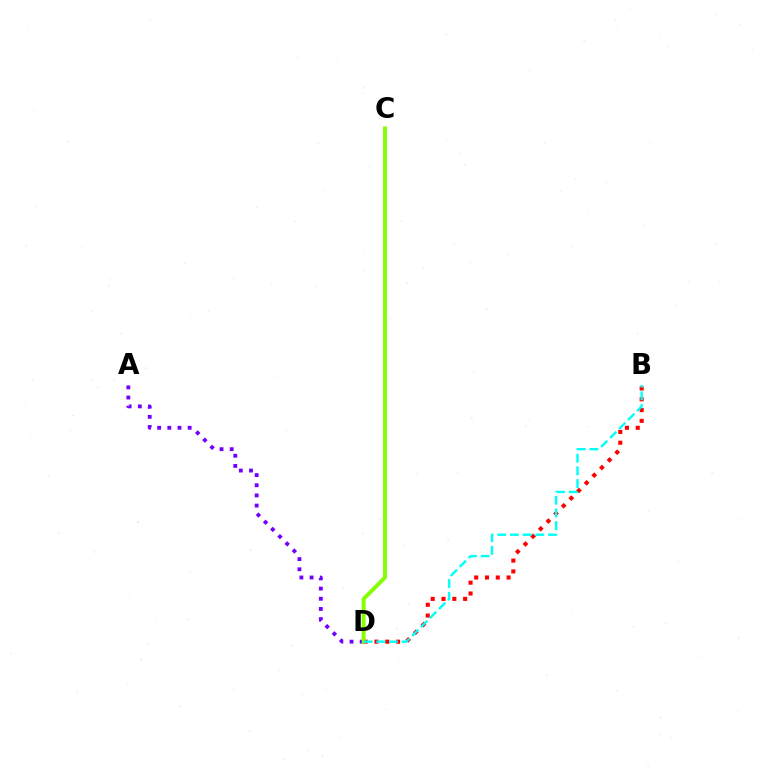{('A', 'D'): [{'color': '#7200ff', 'line_style': 'dotted', 'thickness': 2.76}], ('B', 'D'): [{'color': '#ff0000', 'line_style': 'dotted', 'thickness': 2.94}, {'color': '#00fff6', 'line_style': 'dashed', 'thickness': 1.72}], ('C', 'D'): [{'color': '#84ff00', 'line_style': 'solid', 'thickness': 2.81}]}